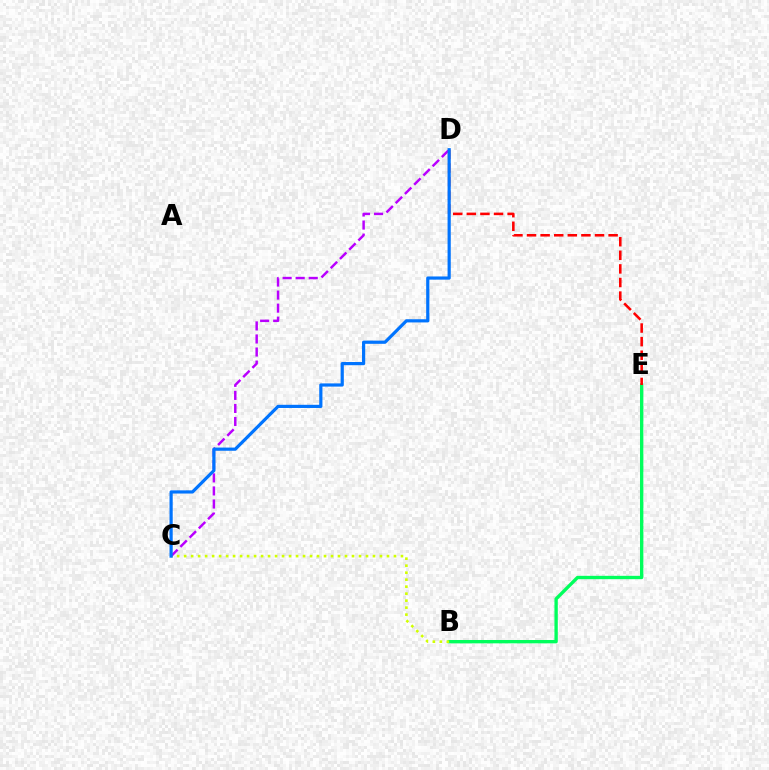{('B', 'E'): [{'color': '#00ff5c', 'line_style': 'solid', 'thickness': 2.41}], ('D', 'E'): [{'color': '#ff0000', 'line_style': 'dashed', 'thickness': 1.85}], ('B', 'C'): [{'color': '#d1ff00', 'line_style': 'dotted', 'thickness': 1.9}], ('C', 'D'): [{'color': '#b900ff', 'line_style': 'dashed', 'thickness': 1.77}, {'color': '#0074ff', 'line_style': 'solid', 'thickness': 2.3}]}